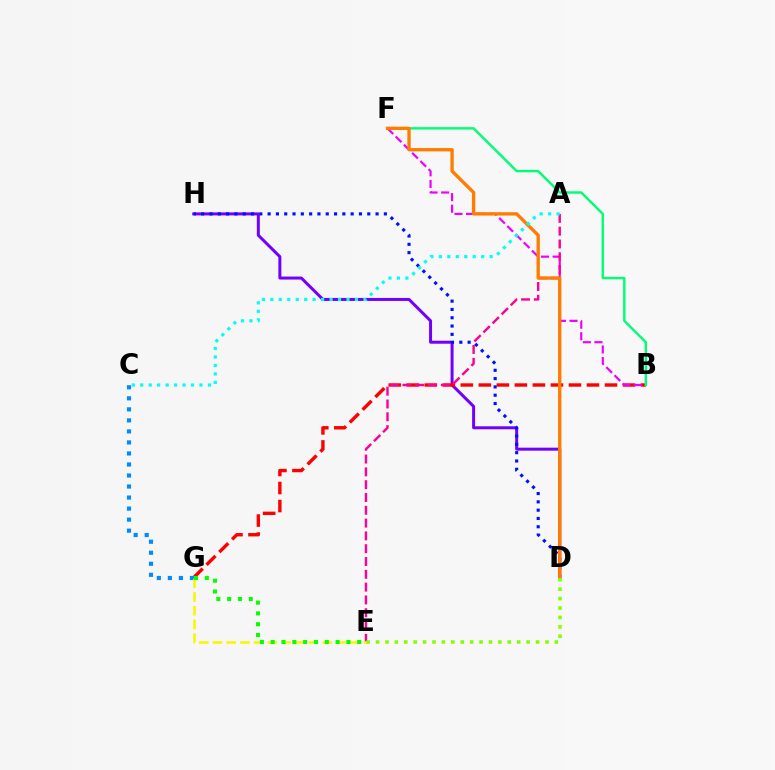{('D', 'H'): [{'color': '#7200ff', 'line_style': 'solid', 'thickness': 2.16}, {'color': '#0010ff', 'line_style': 'dotted', 'thickness': 2.26}], ('B', 'G'): [{'color': '#ff0000', 'line_style': 'dashed', 'thickness': 2.45}], ('B', 'F'): [{'color': '#ee00ff', 'line_style': 'dashed', 'thickness': 1.57}, {'color': '#00ff74', 'line_style': 'solid', 'thickness': 1.75}], ('C', 'G'): [{'color': '#008cff', 'line_style': 'dotted', 'thickness': 3.0}], ('A', 'E'): [{'color': '#ff0094', 'line_style': 'dashed', 'thickness': 1.74}], ('E', 'G'): [{'color': '#fcf500', 'line_style': 'dashed', 'thickness': 1.86}, {'color': '#08ff00', 'line_style': 'dotted', 'thickness': 2.94}], ('D', 'F'): [{'color': '#ff7c00', 'line_style': 'solid', 'thickness': 2.41}], ('D', 'E'): [{'color': '#84ff00', 'line_style': 'dotted', 'thickness': 2.56}], ('A', 'C'): [{'color': '#00fff6', 'line_style': 'dotted', 'thickness': 2.3}]}